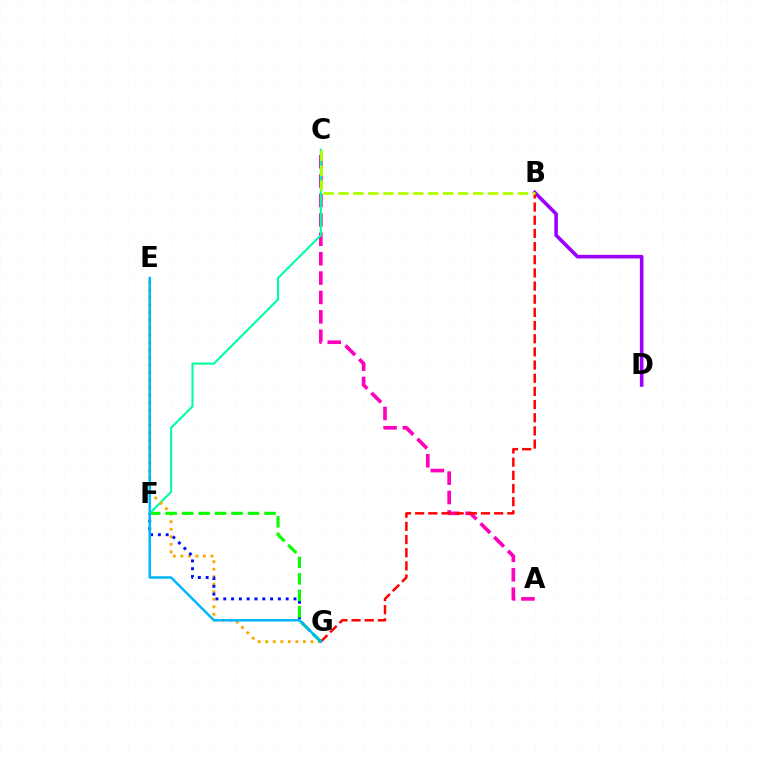{('B', 'D'): [{'color': '#9b00ff', 'line_style': 'solid', 'thickness': 2.6}], ('A', 'C'): [{'color': '#ff00bd', 'line_style': 'dashed', 'thickness': 2.63}], ('C', 'F'): [{'color': '#00ff9d', 'line_style': 'solid', 'thickness': 1.51}], ('B', 'G'): [{'color': '#ff0000', 'line_style': 'dashed', 'thickness': 1.79}], ('E', 'G'): [{'color': '#ffa500', 'line_style': 'dotted', 'thickness': 2.04}, {'color': '#00b5ff', 'line_style': 'solid', 'thickness': 1.78}], ('F', 'G'): [{'color': '#0010ff', 'line_style': 'dotted', 'thickness': 2.12}, {'color': '#08ff00', 'line_style': 'dashed', 'thickness': 2.24}], ('B', 'C'): [{'color': '#b3ff00', 'line_style': 'dashed', 'thickness': 2.03}]}